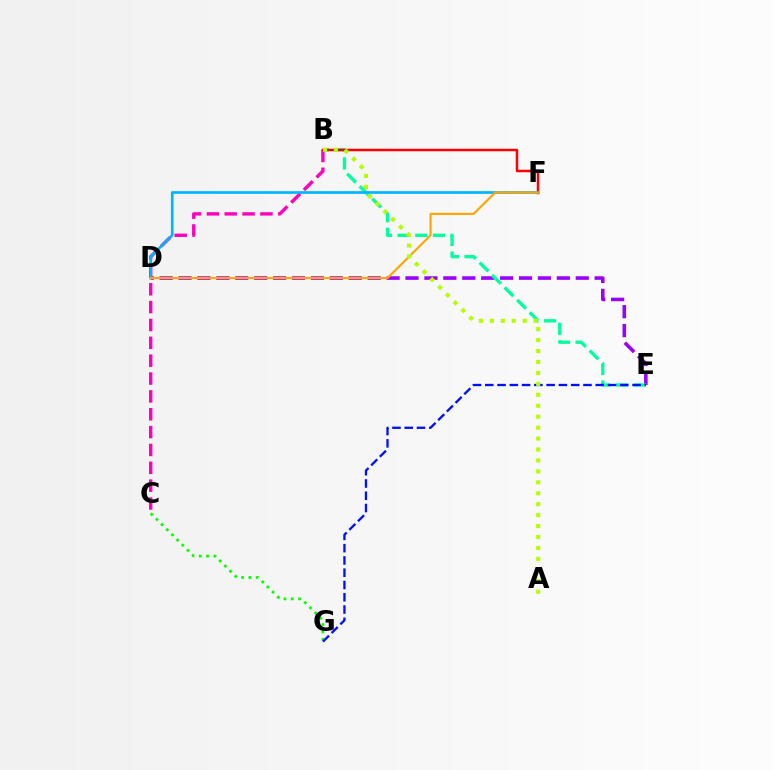{('D', 'E'): [{'color': '#9b00ff', 'line_style': 'dashed', 'thickness': 2.57}], ('B', 'C'): [{'color': '#ff00bd', 'line_style': 'dashed', 'thickness': 2.43}], ('B', 'E'): [{'color': '#00ff9d', 'line_style': 'dashed', 'thickness': 2.4}], ('B', 'F'): [{'color': '#ff0000', 'line_style': 'solid', 'thickness': 1.79}], ('D', 'F'): [{'color': '#00b5ff', 'line_style': 'solid', 'thickness': 1.93}, {'color': '#ffa500', 'line_style': 'solid', 'thickness': 1.54}], ('C', 'G'): [{'color': '#08ff00', 'line_style': 'dotted', 'thickness': 1.99}], ('E', 'G'): [{'color': '#0010ff', 'line_style': 'dashed', 'thickness': 1.67}], ('A', 'B'): [{'color': '#b3ff00', 'line_style': 'dotted', 'thickness': 2.97}]}